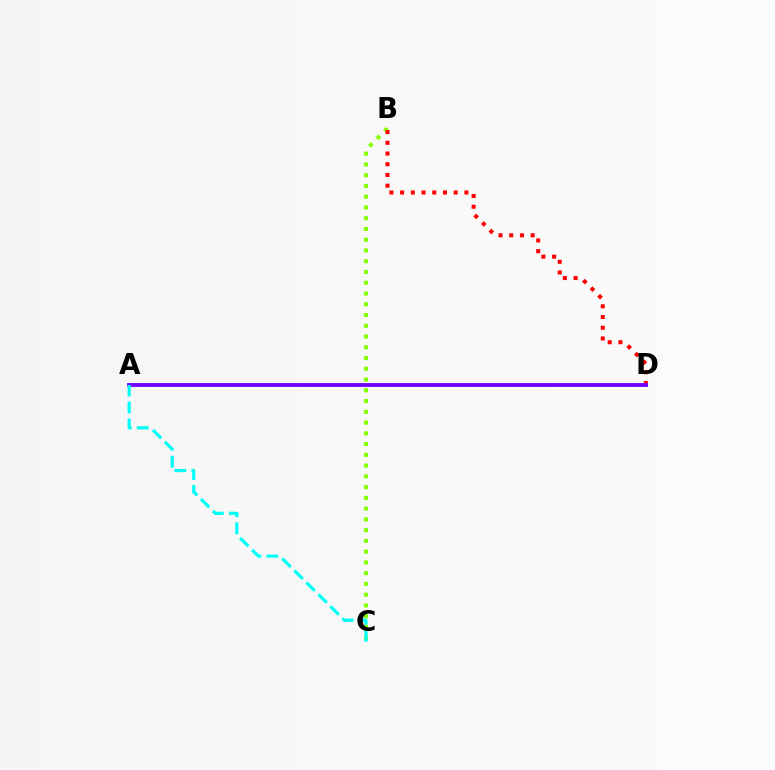{('B', 'C'): [{'color': '#84ff00', 'line_style': 'dotted', 'thickness': 2.92}], ('B', 'D'): [{'color': '#ff0000', 'line_style': 'dotted', 'thickness': 2.91}], ('A', 'D'): [{'color': '#7200ff', 'line_style': 'solid', 'thickness': 2.76}], ('A', 'C'): [{'color': '#00fff6', 'line_style': 'dashed', 'thickness': 2.3}]}